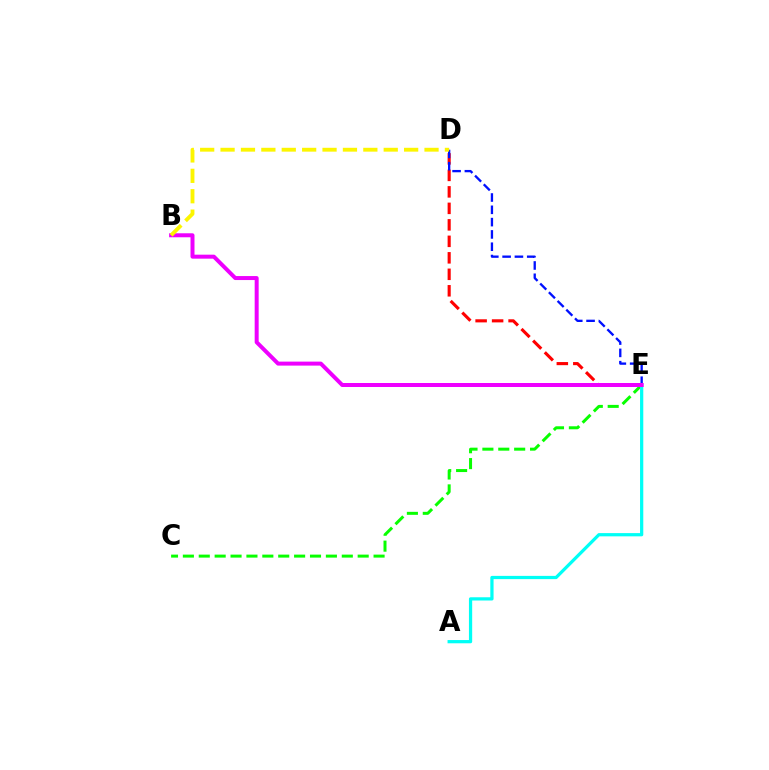{('C', 'E'): [{'color': '#08ff00', 'line_style': 'dashed', 'thickness': 2.16}], ('D', 'E'): [{'color': '#ff0000', 'line_style': 'dashed', 'thickness': 2.24}, {'color': '#0010ff', 'line_style': 'dashed', 'thickness': 1.67}], ('A', 'E'): [{'color': '#00fff6', 'line_style': 'solid', 'thickness': 2.33}], ('B', 'E'): [{'color': '#ee00ff', 'line_style': 'solid', 'thickness': 2.87}], ('B', 'D'): [{'color': '#fcf500', 'line_style': 'dashed', 'thickness': 2.77}]}